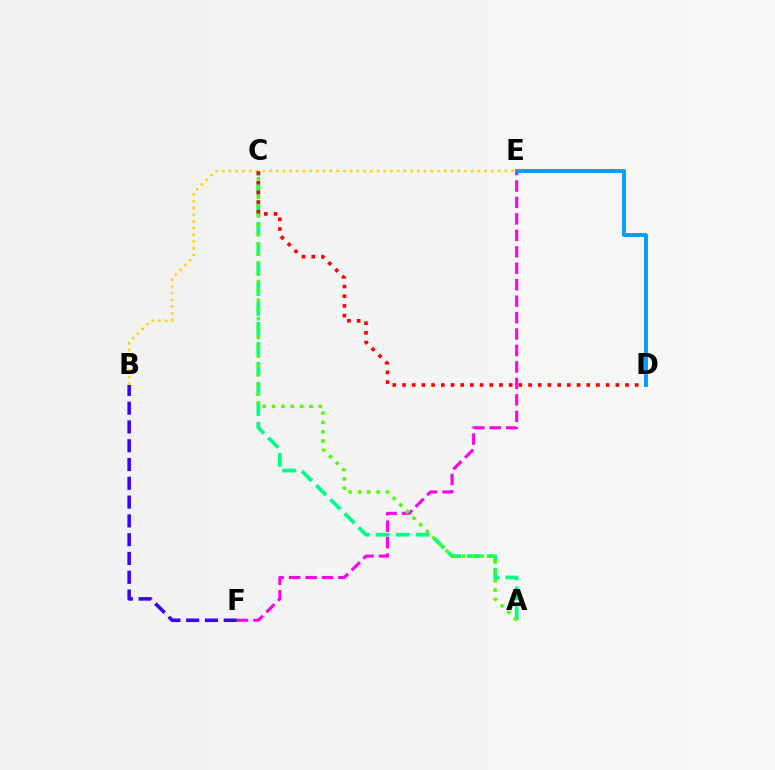{('A', 'C'): [{'color': '#00ff86', 'line_style': 'dashed', 'thickness': 2.72}, {'color': '#4fff00', 'line_style': 'dotted', 'thickness': 2.54}], ('B', 'E'): [{'color': '#ffd500', 'line_style': 'dotted', 'thickness': 1.83}], ('E', 'F'): [{'color': '#ff00ed', 'line_style': 'dashed', 'thickness': 2.24}], ('B', 'F'): [{'color': '#3700ff', 'line_style': 'dashed', 'thickness': 2.55}], ('C', 'D'): [{'color': '#ff0000', 'line_style': 'dotted', 'thickness': 2.63}], ('D', 'E'): [{'color': '#009eff', 'line_style': 'solid', 'thickness': 2.8}]}